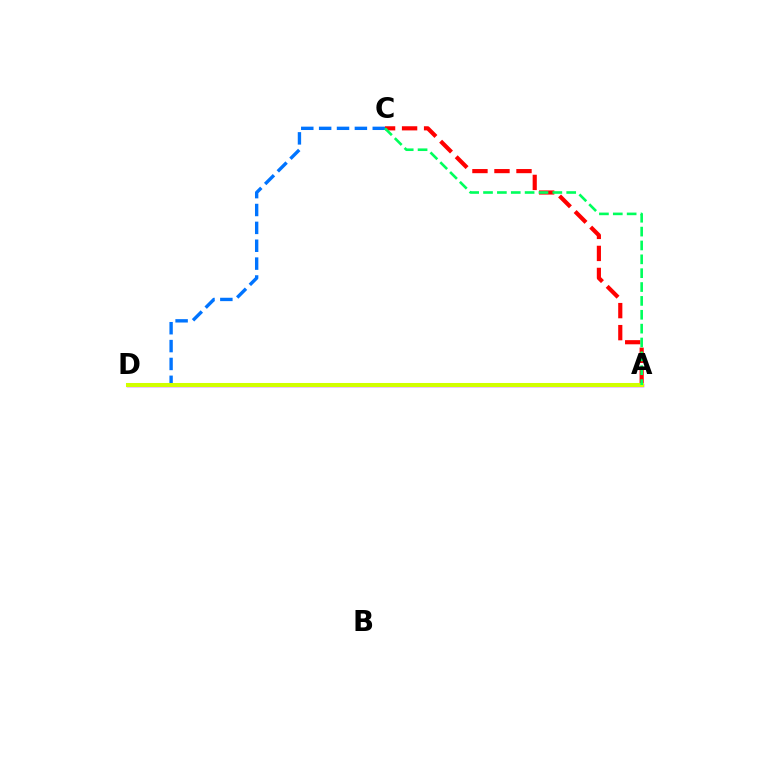{('A', 'C'): [{'color': '#ff0000', 'line_style': 'dashed', 'thickness': 2.99}, {'color': '#00ff5c', 'line_style': 'dashed', 'thickness': 1.88}], ('C', 'D'): [{'color': '#0074ff', 'line_style': 'dashed', 'thickness': 2.43}], ('A', 'D'): [{'color': '#b900ff', 'line_style': 'solid', 'thickness': 2.49}, {'color': '#d1ff00', 'line_style': 'solid', 'thickness': 2.9}]}